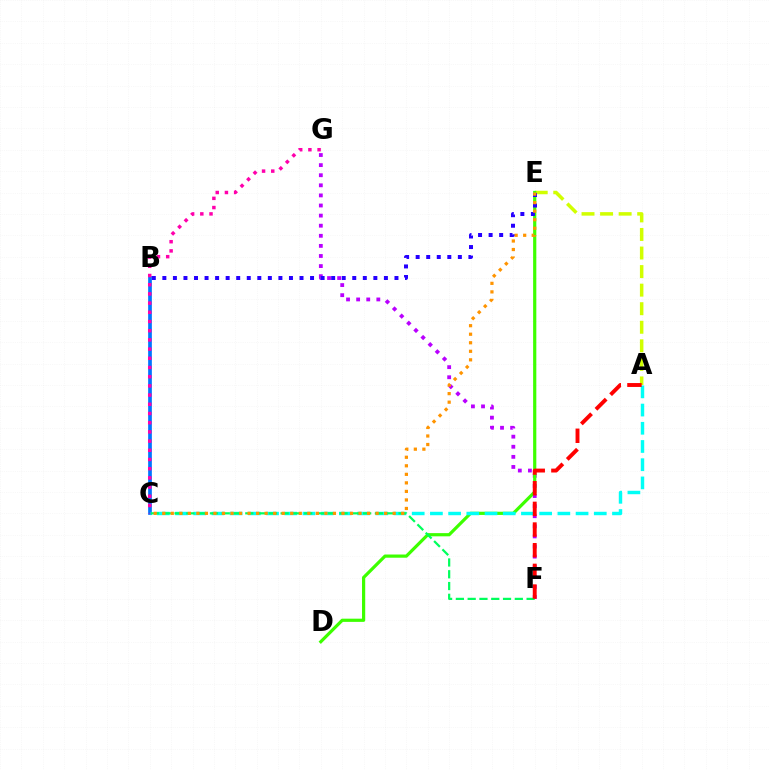{('F', 'G'): [{'color': '#b900ff', 'line_style': 'dotted', 'thickness': 2.74}], ('A', 'E'): [{'color': '#d1ff00', 'line_style': 'dashed', 'thickness': 2.52}], ('D', 'E'): [{'color': '#3dff00', 'line_style': 'solid', 'thickness': 2.3}], ('B', 'C'): [{'color': '#0074ff', 'line_style': 'solid', 'thickness': 2.67}], ('A', 'C'): [{'color': '#00fff6', 'line_style': 'dashed', 'thickness': 2.47}], ('C', 'G'): [{'color': '#ff00ac', 'line_style': 'dotted', 'thickness': 2.5}], ('B', 'E'): [{'color': '#2500ff', 'line_style': 'dotted', 'thickness': 2.87}], ('C', 'F'): [{'color': '#00ff5c', 'line_style': 'dashed', 'thickness': 1.6}], ('C', 'E'): [{'color': '#ff9400', 'line_style': 'dotted', 'thickness': 2.32}], ('A', 'F'): [{'color': '#ff0000', 'line_style': 'dashed', 'thickness': 2.81}]}